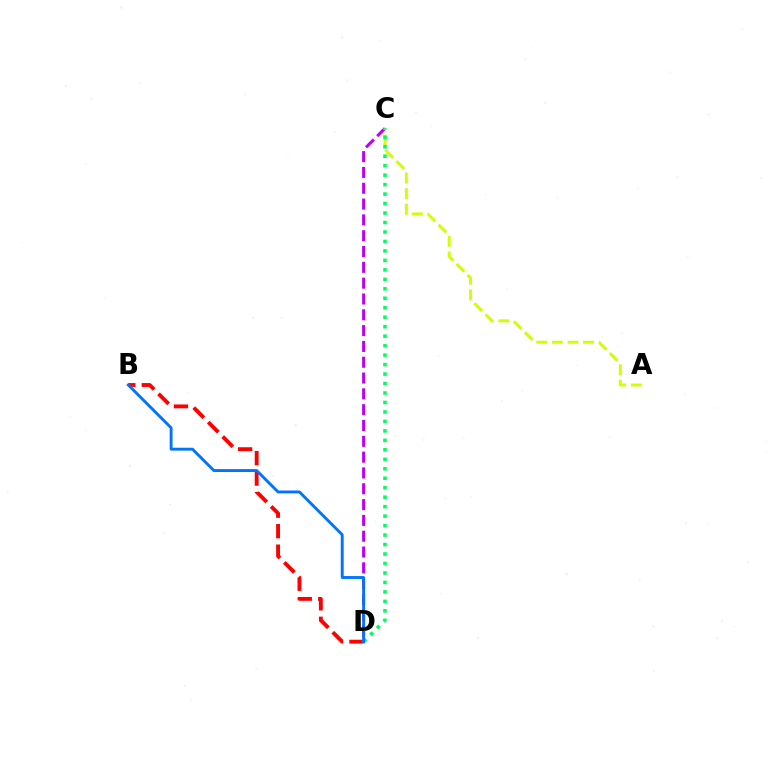{('C', 'D'): [{'color': '#b900ff', 'line_style': 'dashed', 'thickness': 2.15}, {'color': '#00ff5c', 'line_style': 'dotted', 'thickness': 2.57}], ('B', 'D'): [{'color': '#ff0000', 'line_style': 'dashed', 'thickness': 2.78}, {'color': '#0074ff', 'line_style': 'solid', 'thickness': 2.08}], ('A', 'C'): [{'color': '#d1ff00', 'line_style': 'dashed', 'thickness': 2.12}]}